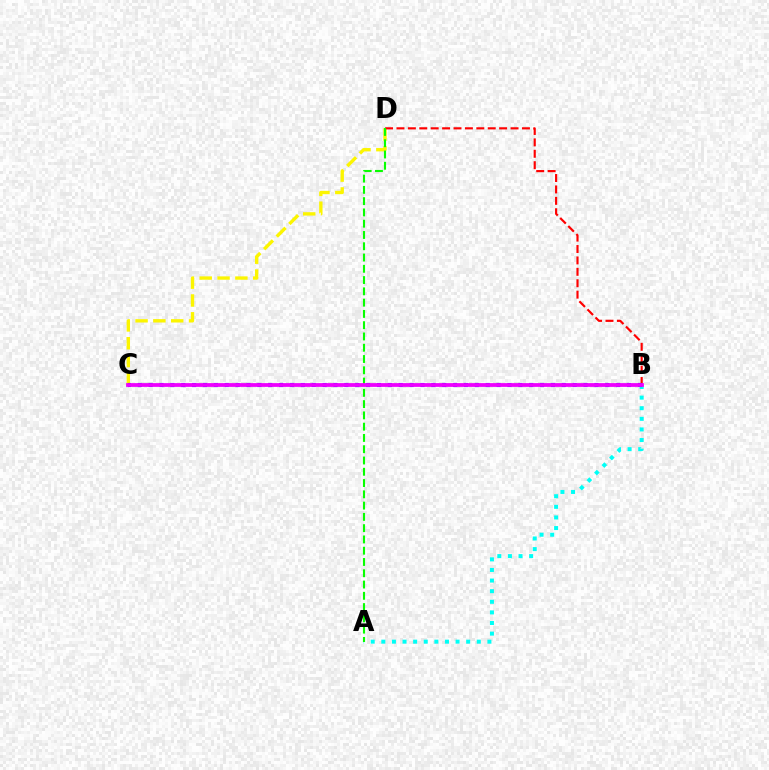{('C', 'D'): [{'color': '#fcf500', 'line_style': 'dashed', 'thickness': 2.42}], ('B', 'D'): [{'color': '#ff0000', 'line_style': 'dashed', 'thickness': 1.55}], ('A', 'B'): [{'color': '#00fff6', 'line_style': 'dotted', 'thickness': 2.88}], ('A', 'D'): [{'color': '#08ff00', 'line_style': 'dashed', 'thickness': 1.53}], ('B', 'C'): [{'color': '#0010ff', 'line_style': 'dotted', 'thickness': 2.95}, {'color': '#ee00ff', 'line_style': 'solid', 'thickness': 2.71}]}